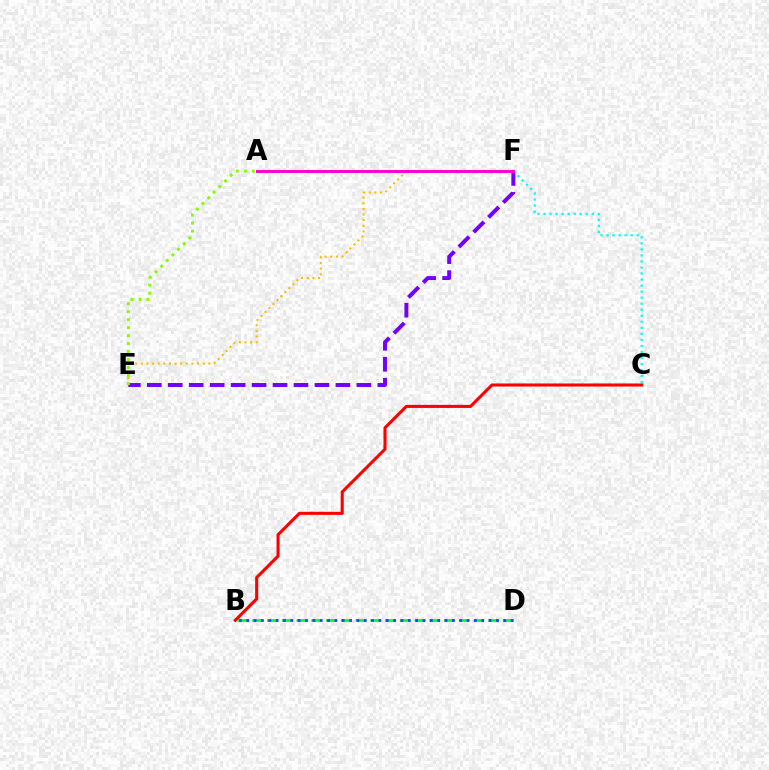{('B', 'D'): [{'color': '#00ff39', 'line_style': 'dashed', 'thickness': 2.01}, {'color': '#004bff', 'line_style': 'dotted', 'thickness': 2.0}], ('E', 'F'): [{'color': '#7200ff', 'line_style': 'dashed', 'thickness': 2.85}, {'color': '#ffbd00', 'line_style': 'dotted', 'thickness': 1.53}], ('A', 'E'): [{'color': '#84ff00', 'line_style': 'dotted', 'thickness': 2.17}], ('C', 'F'): [{'color': '#00fff6', 'line_style': 'dotted', 'thickness': 1.64}], ('A', 'F'): [{'color': '#ff00cf', 'line_style': 'solid', 'thickness': 2.13}], ('B', 'C'): [{'color': '#ff0000', 'line_style': 'solid', 'thickness': 2.21}]}